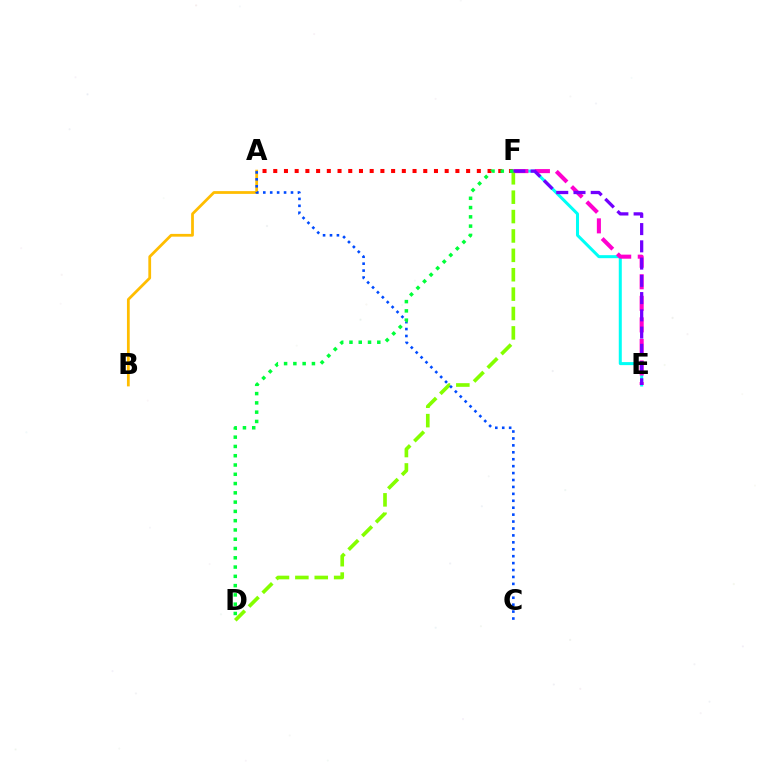{('A', 'F'): [{'color': '#ff0000', 'line_style': 'dotted', 'thickness': 2.91}], ('A', 'B'): [{'color': '#ffbd00', 'line_style': 'solid', 'thickness': 1.99}], ('E', 'F'): [{'color': '#00fff6', 'line_style': 'solid', 'thickness': 2.17}, {'color': '#ff00cf', 'line_style': 'dashed', 'thickness': 2.93}, {'color': '#7200ff', 'line_style': 'dashed', 'thickness': 2.34}], ('D', 'F'): [{'color': '#84ff00', 'line_style': 'dashed', 'thickness': 2.63}, {'color': '#00ff39', 'line_style': 'dotted', 'thickness': 2.52}], ('A', 'C'): [{'color': '#004bff', 'line_style': 'dotted', 'thickness': 1.88}]}